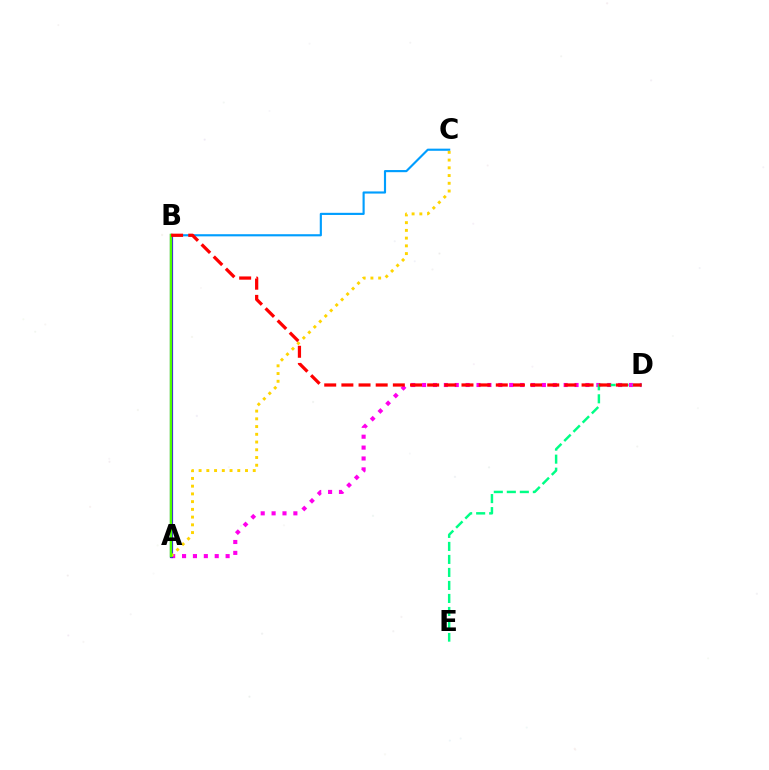{('A', 'D'): [{'color': '#ff00ed', 'line_style': 'dotted', 'thickness': 2.96}], ('A', 'B'): [{'color': '#3700ff', 'line_style': 'solid', 'thickness': 2.29}, {'color': '#4fff00', 'line_style': 'solid', 'thickness': 1.8}], ('D', 'E'): [{'color': '#00ff86', 'line_style': 'dashed', 'thickness': 1.77}], ('B', 'C'): [{'color': '#009eff', 'line_style': 'solid', 'thickness': 1.54}], ('A', 'C'): [{'color': '#ffd500', 'line_style': 'dotted', 'thickness': 2.1}], ('B', 'D'): [{'color': '#ff0000', 'line_style': 'dashed', 'thickness': 2.33}]}